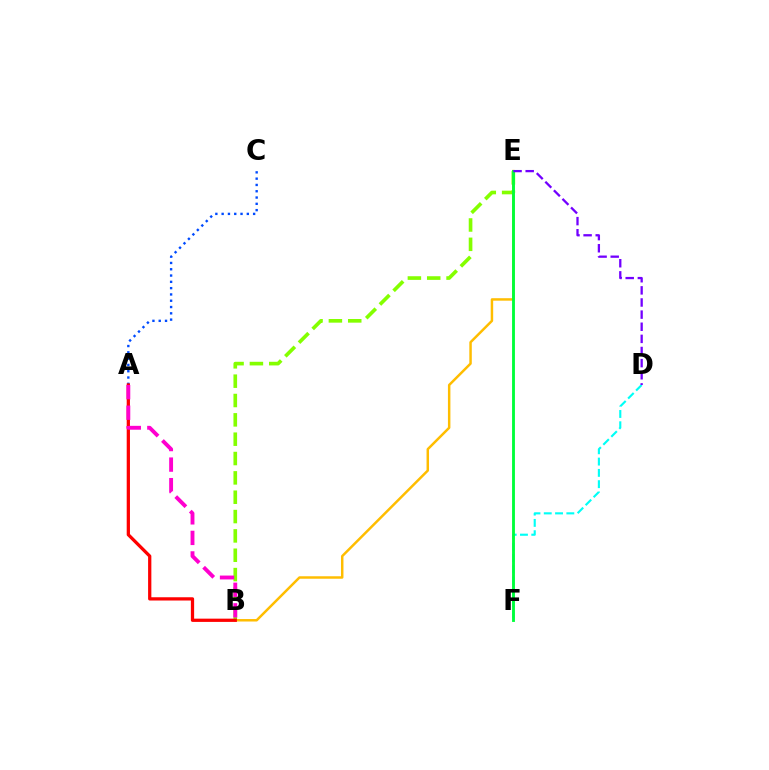{('A', 'C'): [{'color': '#004bff', 'line_style': 'dotted', 'thickness': 1.71}], ('B', 'E'): [{'color': '#84ff00', 'line_style': 'dashed', 'thickness': 2.63}, {'color': '#ffbd00', 'line_style': 'solid', 'thickness': 1.78}], ('D', 'F'): [{'color': '#00fff6', 'line_style': 'dashed', 'thickness': 1.53}], ('E', 'F'): [{'color': '#00ff39', 'line_style': 'solid', 'thickness': 2.05}], ('A', 'B'): [{'color': '#ff0000', 'line_style': 'solid', 'thickness': 2.35}, {'color': '#ff00cf', 'line_style': 'dashed', 'thickness': 2.79}], ('D', 'E'): [{'color': '#7200ff', 'line_style': 'dashed', 'thickness': 1.65}]}